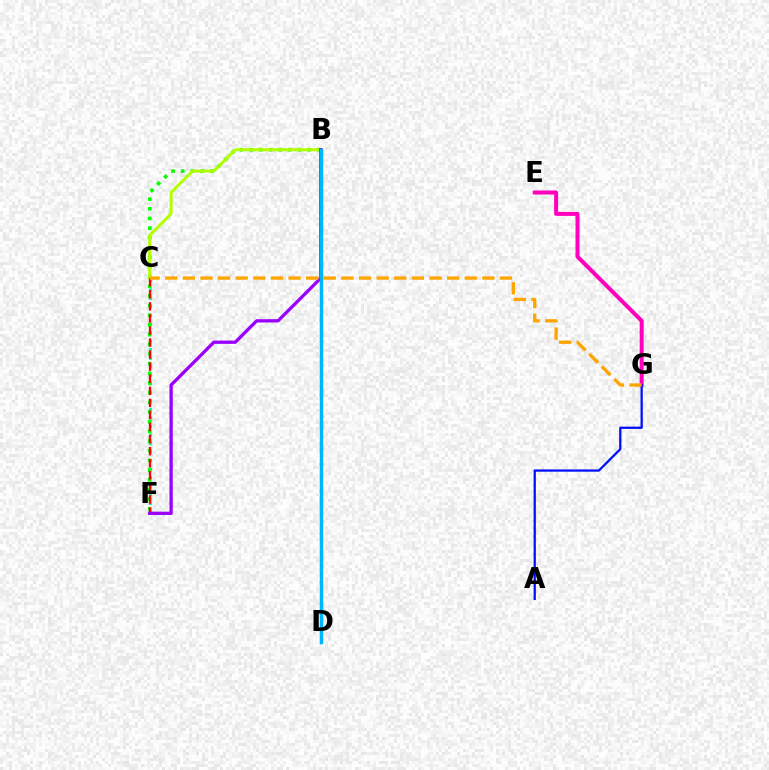{('C', 'F'): [{'color': '#00ff9d', 'line_style': 'dotted', 'thickness': 2.32}, {'color': '#ff0000', 'line_style': 'dashed', 'thickness': 1.64}], ('B', 'F'): [{'color': '#08ff00', 'line_style': 'dotted', 'thickness': 2.63}, {'color': '#9b00ff', 'line_style': 'solid', 'thickness': 2.37}], ('E', 'G'): [{'color': '#ff00bd', 'line_style': 'solid', 'thickness': 2.88}], ('B', 'C'): [{'color': '#b3ff00', 'line_style': 'solid', 'thickness': 2.16}], ('A', 'G'): [{'color': '#0010ff', 'line_style': 'solid', 'thickness': 1.63}], ('C', 'G'): [{'color': '#ffa500', 'line_style': 'dashed', 'thickness': 2.39}], ('B', 'D'): [{'color': '#00b5ff', 'line_style': 'solid', 'thickness': 2.52}]}